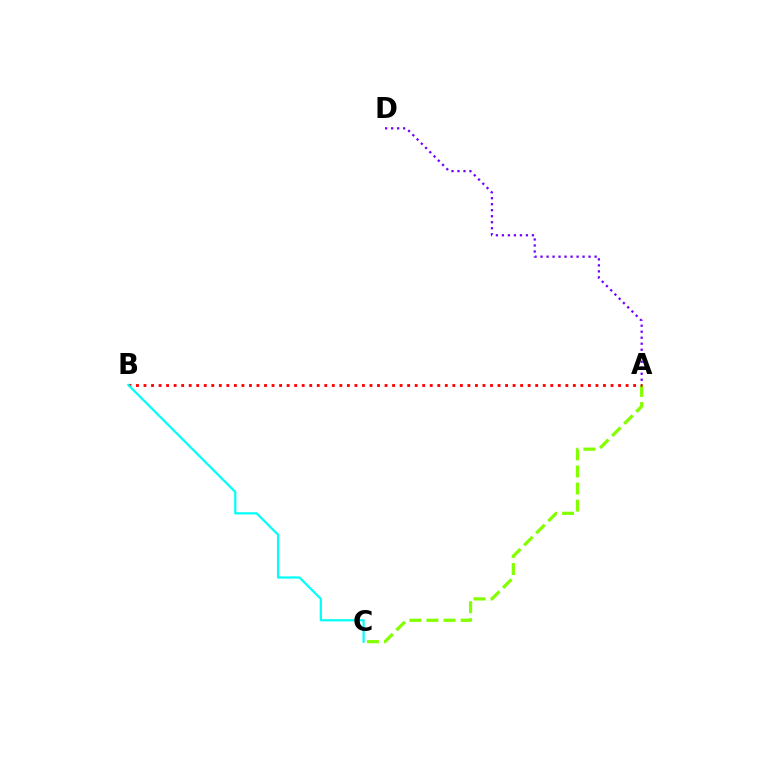{('A', 'C'): [{'color': '#84ff00', 'line_style': 'dashed', 'thickness': 2.32}], ('A', 'D'): [{'color': '#7200ff', 'line_style': 'dotted', 'thickness': 1.63}], ('A', 'B'): [{'color': '#ff0000', 'line_style': 'dotted', 'thickness': 2.05}], ('B', 'C'): [{'color': '#00fff6', 'line_style': 'solid', 'thickness': 1.59}]}